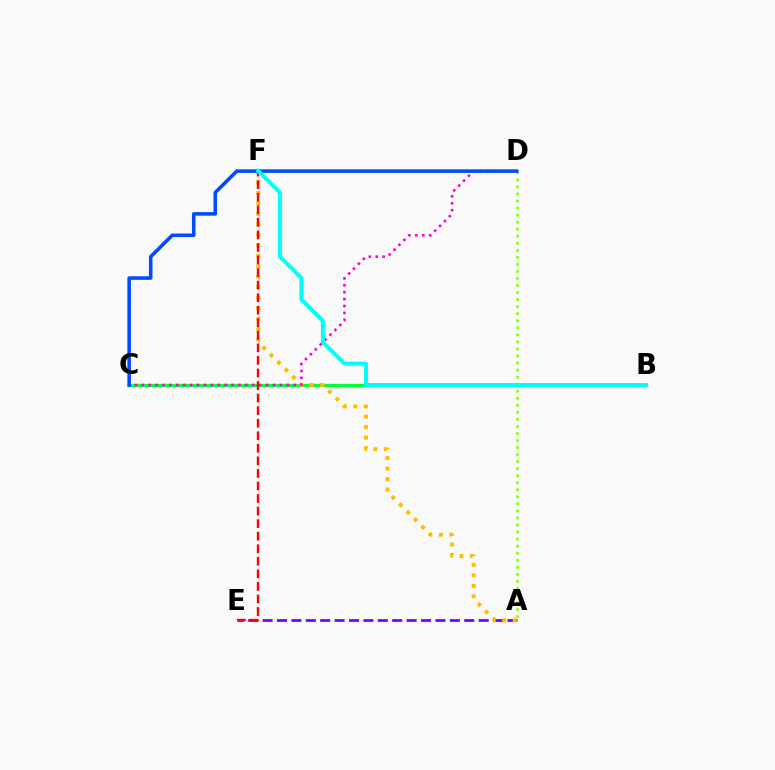{('B', 'C'): [{'color': '#00ff39', 'line_style': 'solid', 'thickness': 2.37}], ('A', 'E'): [{'color': '#7200ff', 'line_style': 'dashed', 'thickness': 1.96}], ('A', 'D'): [{'color': '#84ff00', 'line_style': 'dotted', 'thickness': 1.91}], ('A', 'F'): [{'color': '#ffbd00', 'line_style': 'dotted', 'thickness': 2.85}], ('E', 'F'): [{'color': '#ff0000', 'line_style': 'dashed', 'thickness': 1.71}], ('C', 'D'): [{'color': '#ff00cf', 'line_style': 'dotted', 'thickness': 1.88}, {'color': '#004bff', 'line_style': 'solid', 'thickness': 2.57}], ('B', 'F'): [{'color': '#00fff6', 'line_style': 'solid', 'thickness': 2.89}]}